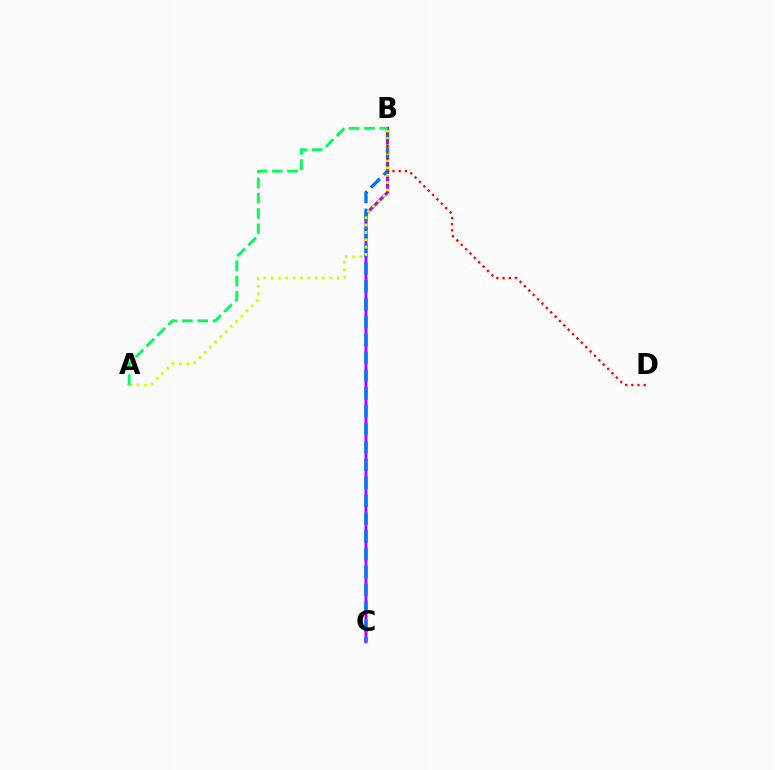{('B', 'C'): [{'color': '#b900ff', 'line_style': 'solid', 'thickness': 2.16}, {'color': '#0074ff', 'line_style': 'dashed', 'thickness': 2.43}], ('A', 'B'): [{'color': '#d1ff00', 'line_style': 'dotted', 'thickness': 1.99}, {'color': '#00ff5c', 'line_style': 'dashed', 'thickness': 2.08}], ('B', 'D'): [{'color': '#ff0000', 'line_style': 'dotted', 'thickness': 1.68}]}